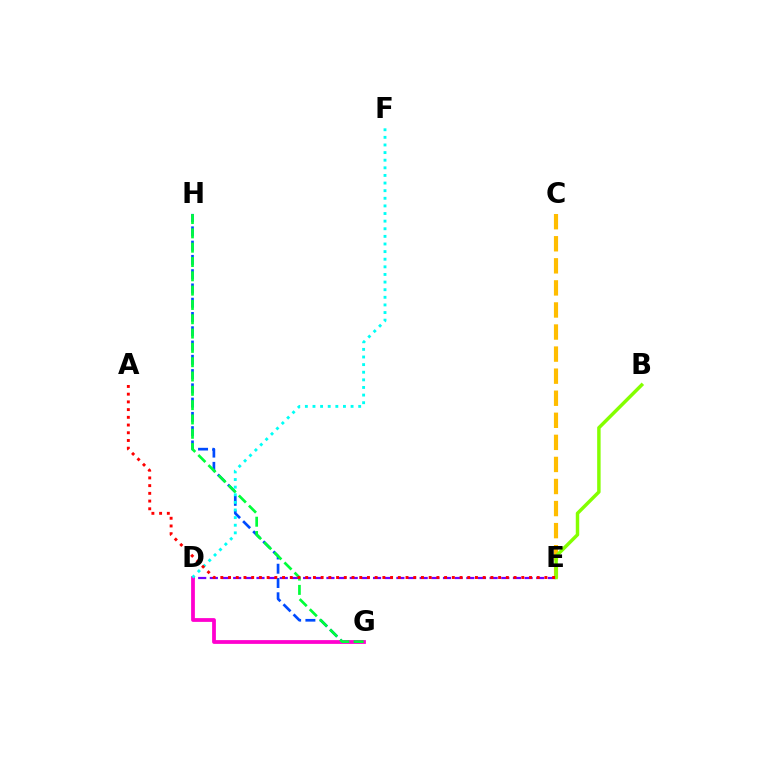{('C', 'E'): [{'color': '#ffbd00', 'line_style': 'dashed', 'thickness': 3.0}], ('G', 'H'): [{'color': '#004bff', 'line_style': 'dashed', 'thickness': 1.94}, {'color': '#00ff39', 'line_style': 'dashed', 'thickness': 1.94}], ('D', 'E'): [{'color': '#7200ff', 'line_style': 'dashed', 'thickness': 1.58}], ('D', 'G'): [{'color': '#ff00cf', 'line_style': 'solid', 'thickness': 2.72}], ('D', 'F'): [{'color': '#00fff6', 'line_style': 'dotted', 'thickness': 2.07}], ('B', 'E'): [{'color': '#84ff00', 'line_style': 'solid', 'thickness': 2.48}], ('A', 'E'): [{'color': '#ff0000', 'line_style': 'dotted', 'thickness': 2.1}]}